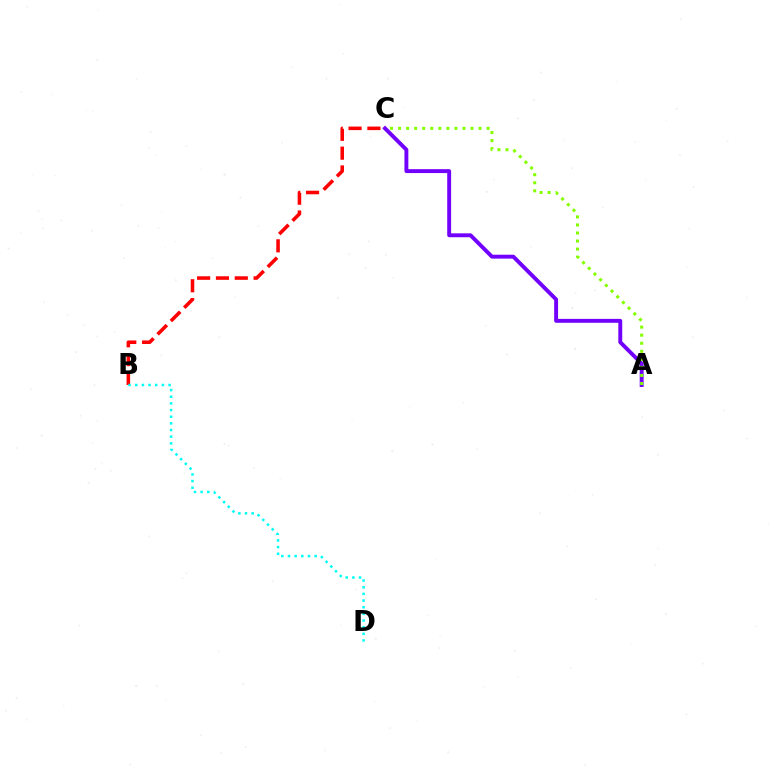{('B', 'C'): [{'color': '#ff0000', 'line_style': 'dashed', 'thickness': 2.56}], ('A', 'C'): [{'color': '#7200ff', 'line_style': 'solid', 'thickness': 2.81}, {'color': '#84ff00', 'line_style': 'dotted', 'thickness': 2.19}], ('B', 'D'): [{'color': '#00fff6', 'line_style': 'dotted', 'thickness': 1.81}]}